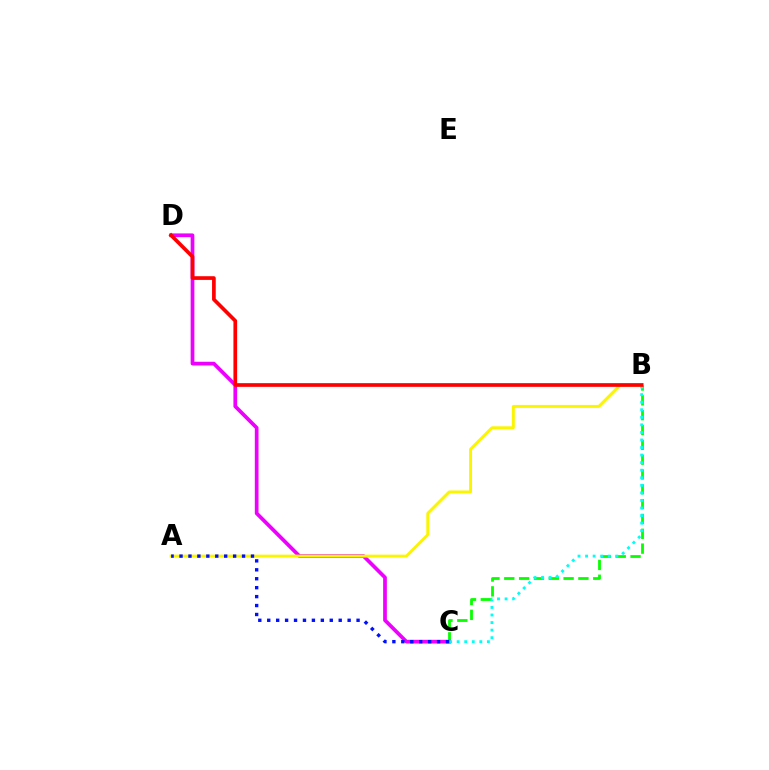{('B', 'C'): [{'color': '#08ff00', 'line_style': 'dashed', 'thickness': 2.01}, {'color': '#00fff6', 'line_style': 'dotted', 'thickness': 2.05}], ('C', 'D'): [{'color': '#ee00ff', 'line_style': 'solid', 'thickness': 2.67}], ('A', 'B'): [{'color': '#fcf500', 'line_style': 'solid', 'thickness': 2.12}], ('A', 'C'): [{'color': '#0010ff', 'line_style': 'dotted', 'thickness': 2.43}], ('B', 'D'): [{'color': '#ff0000', 'line_style': 'solid', 'thickness': 2.66}]}